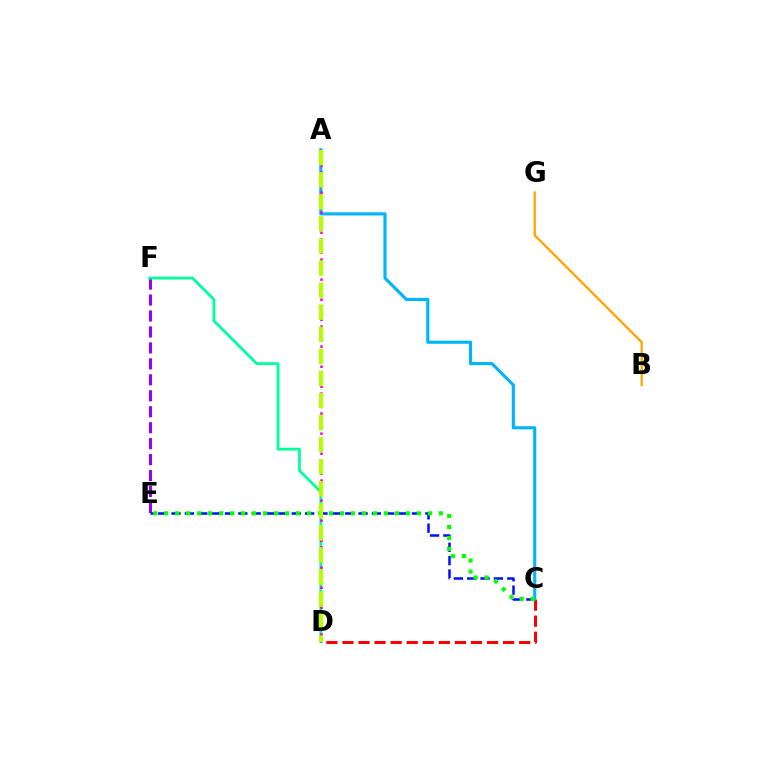{('E', 'F'): [{'color': '#9b00ff', 'line_style': 'dashed', 'thickness': 2.17}], ('D', 'F'): [{'color': '#00ff9d', 'line_style': 'solid', 'thickness': 2.01}], ('C', 'E'): [{'color': '#0010ff', 'line_style': 'dashed', 'thickness': 1.81}, {'color': '#08ff00', 'line_style': 'dotted', 'thickness': 2.99}], ('C', 'D'): [{'color': '#ff0000', 'line_style': 'dashed', 'thickness': 2.18}], ('A', 'C'): [{'color': '#00b5ff', 'line_style': 'solid', 'thickness': 2.25}], ('B', 'G'): [{'color': '#ffa500', 'line_style': 'solid', 'thickness': 1.68}], ('A', 'D'): [{'color': '#ff00bd', 'line_style': 'dotted', 'thickness': 1.82}, {'color': '#b3ff00', 'line_style': 'dashed', 'thickness': 3.0}]}